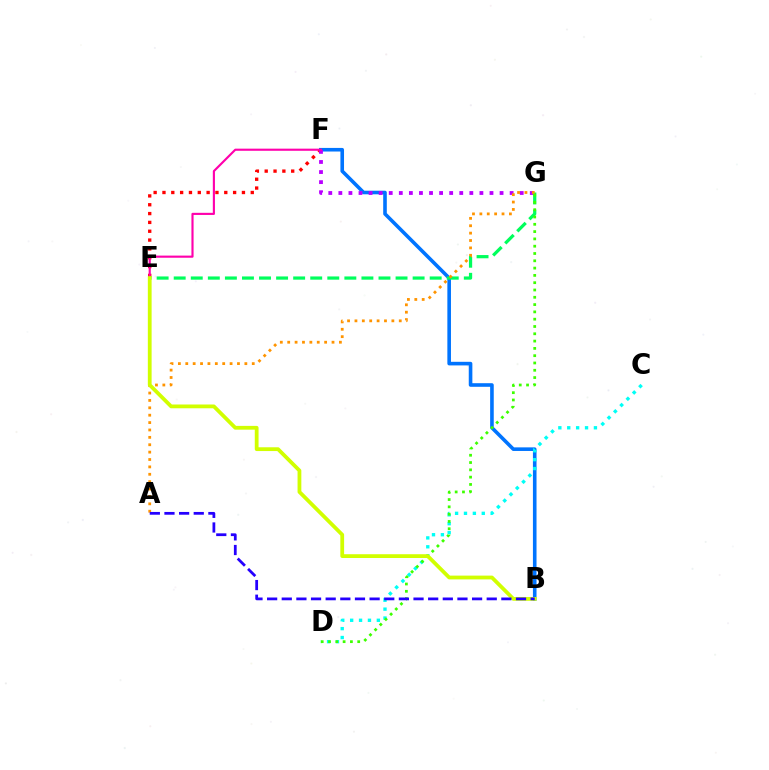{('E', 'F'): [{'color': '#ff0000', 'line_style': 'dotted', 'thickness': 2.4}, {'color': '#ff00ac', 'line_style': 'solid', 'thickness': 1.54}], ('B', 'F'): [{'color': '#0074ff', 'line_style': 'solid', 'thickness': 2.6}], ('F', 'G'): [{'color': '#b900ff', 'line_style': 'dotted', 'thickness': 2.74}], ('C', 'D'): [{'color': '#00fff6', 'line_style': 'dotted', 'thickness': 2.42}], ('E', 'G'): [{'color': '#00ff5c', 'line_style': 'dashed', 'thickness': 2.32}], ('A', 'G'): [{'color': '#ff9400', 'line_style': 'dotted', 'thickness': 2.01}], ('D', 'G'): [{'color': '#3dff00', 'line_style': 'dotted', 'thickness': 1.98}], ('B', 'E'): [{'color': '#d1ff00', 'line_style': 'solid', 'thickness': 2.72}], ('A', 'B'): [{'color': '#2500ff', 'line_style': 'dashed', 'thickness': 1.99}]}